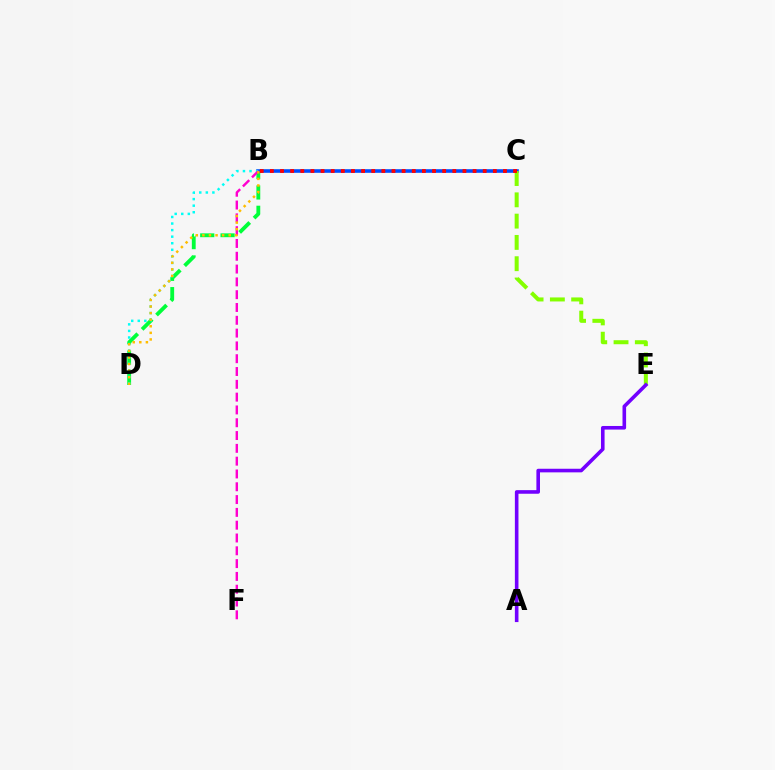{('B', 'D'): [{'color': '#00ff39', 'line_style': 'dashed', 'thickness': 2.76}, {'color': '#00fff6', 'line_style': 'dotted', 'thickness': 1.78}, {'color': '#ffbd00', 'line_style': 'dotted', 'thickness': 1.79}], ('B', 'C'): [{'color': '#004bff', 'line_style': 'solid', 'thickness': 2.58}, {'color': '#ff0000', 'line_style': 'dotted', 'thickness': 2.75}], ('C', 'E'): [{'color': '#84ff00', 'line_style': 'dashed', 'thickness': 2.89}], ('B', 'F'): [{'color': '#ff00cf', 'line_style': 'dashed', 'thickness': 1.74}], ('A', 'E'): [{'color': '#7200ff', 'line_style': 'solid', 'thickness': 2.59}]}